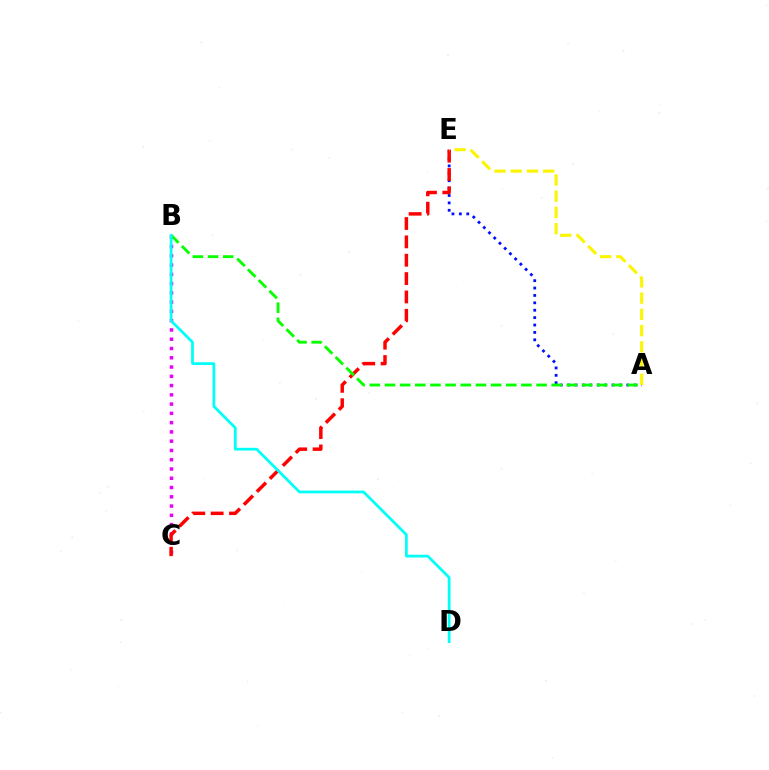{('A', 'E'): [{'color': '#0010ff', 'line_style': 'dotted', 'thickness': 2.01}, {'color': '#fcf500', 'line_style': 'dashed', 'thickness': 2.21}], ('B', 'C'): [{'color': '#ee00ff', 'line_style': 'dotted', 'thickness': 2.52}], ('C', 'E'): [{'color': '#ff0000', 'line_style': 'dashed', 'thickness': 2.49}], ('A', 'B'): [{'color': '#08ff00', 'line_style': 'dashed', 'thickness': 2.06}], ('B', 'D'): [{'color': '#00fff6', 'line_style': 'solid', 'thickness': 1.98}]}